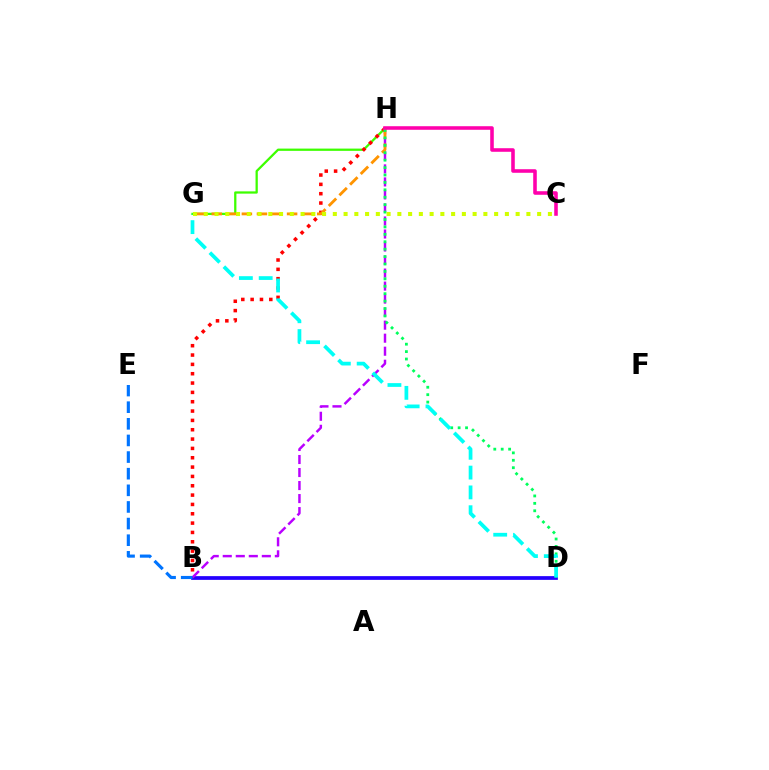{('B', 'D'): [{'color': '#2500ff', 'line_style': 'solid', 'thickness': 2.69}], ('B', 'H'): [{'color': '#b900ff', 'line_style': 'dashed', 'thickness': 1.77}, {'color': '#ff0000', 'line_style': 'dotted', 'thickness': 2.54}], ('G', 'H'): [{'color': '#3dff00', 'line_style': 'solid', 'thickness': 1.63}, {'color': '#ff9400', 'line_style': 'dashed', 'thickness': 2.05}], ('B', 'E'): [{'color': '#0074ff', 'line_style': 'dashed', 'thickness': 2.26}], ('D', 'H'): [{'color': '#00ff5c', 'line_style': 'dotted', 'thickness': 2.02}], ('C', 'H'): [{'color': '#ff00ac', 'line_style': 'solid', 'thickness': 2.57}], ('D', 'G'): [{'color': '#00fff6', 'line_style': 'dashed', 'thickness': 2.69}], ('C', 'G'): [{'color': '#d1ff00', 'line_style': 'dotted', 'thickness': 2.92}]}